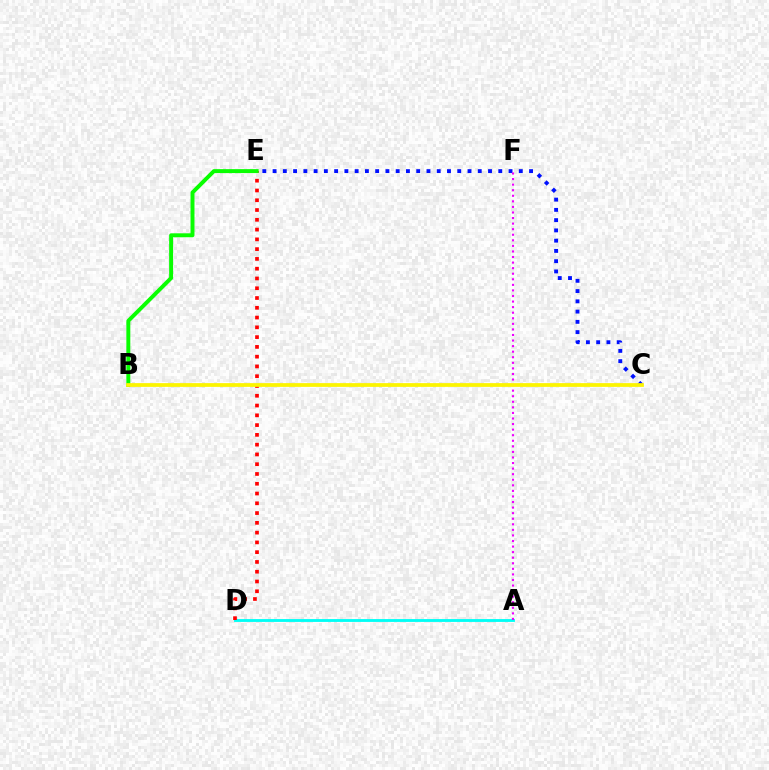{('A', 'D'): [{'color': '#00fff6', 'line_style': 'solid', 'thickness': 2.05}], ('D', 'E'): [{'color': '#ff0000', 'line_style': 'dotted', 'thickness': 2.66}], ('B', 'E'): [{'color': '#08ff00', 'line_style': 'solid', 'thickness': 2.84}], ('C', 'E'): [{'color': '#0010ff', 'line_style': 'dotted', 'thickness': 2.79}], ('A', 'F'): [{'color': '#ee00ff', 'line_style': 'dotted', 'thickness': 1.51}], ('B', 'C'): [{'color': '#fcf500', 'line_style': 'solid', 'thickness': 2.7}]}